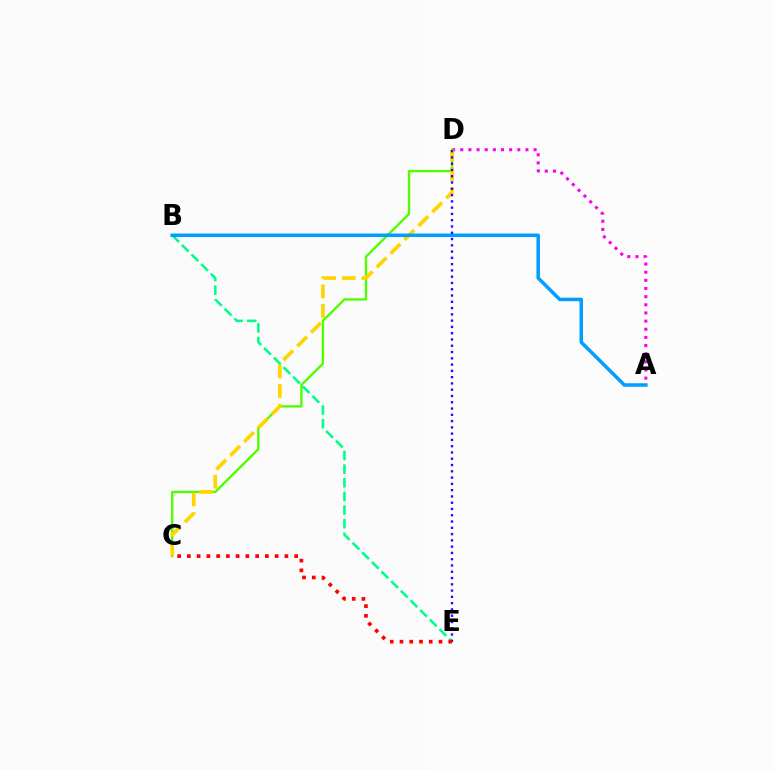{('A', 'D'): [{'color': '#ff00ed', 'line_style': 'dotted', 'thickness': 2.21}], ('C', 'D'): [{'color': '#4fff00', 'line_style': 'solid', 'thickness': 1.7}, {'color': '#ffd500', 'line_style': 'dashed', 'thickness': 2.66}], ('B', 'E'): [{'color': '#00ff86', 'line_style': 'dashed', 'thickness': 1.85}], ('A', 'B'): [{'color': '#009eff', 'line_style': 'solid', 'thickness': 2.53}], ('D', 'E'): [{'color': '#3700ff', 'line_style': 'dotted', 'thickness': 1.71}], ('C', 'E'): [{'color': '#ff0000', 'line_style': 'dotted', 'thickness': 2.65}]}